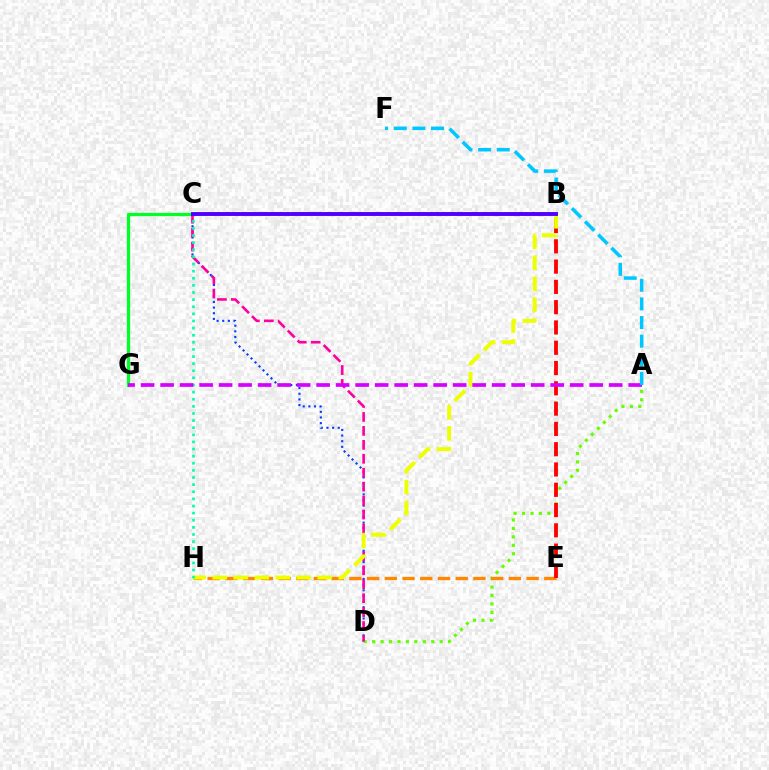{('C', 'D'): [{'color': '#003fff', 'line_style': 'dotted', 'thickness': 1.53}, {'color': '#ff00a0', 'line_style': 'dashed', 'thickness': 1.89}], ('C', 'G'): [{'color': '#00ff27', 'line_style': 'solid', 'thickness': 2.34}], ('A', 'D'): [{'color': '#66ff00', 'line_style': 'dotted', 'thickness': 2.29}], ('E', 'H'): [{'color': '#ff8800', 'line_style': 'dashed', 'thickness': 2.41}], ('B', 'E'): [{'color': '#ff0000', 'line_style': 'dashed', 'thickness': 2.76}], ('B', 'H'): [{'color': '#eeff00', 'line_style': 'dashed', 'thickness': 2.85}], ('C', 'H'): [{'color': '#00ffaf', 'line_style': 'dotted', 'thickness': 1.93}], ('B', 'C'): [{'color': '#4f00ff', 'line_style': 'solid', 'thickness': 2.81}], ('A', 'G'): [{'color': '#d600ff', 'line_style': 'dashed', 'thickness': 2.65}], ('A', 'F'): [{'color': '#00c7ff', 'line_style': 'dashed', 'thickness': 2.53}]}